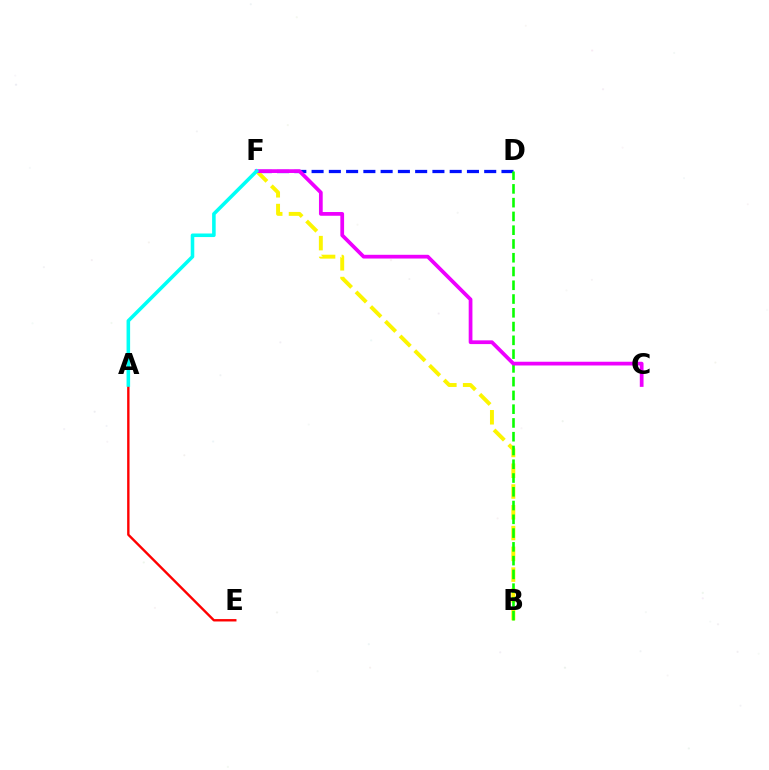{('D', 'F'): [{'color': '#0010ff', 'line_style': 'dashed', 'thickness': 2.35}], ('A', 'E'): [{'color': '#ff0000', 'line_style': 'solid', 'thickness': 1.72}], ('B', 'F'): [{'color': '#fcf500', 'line_style': 'dashed', 'thickness': 2.82}], ('B', 'D'): [{'color': '#08ff00', 'line_style': 'dashed', 'thickness': 1.87}], ('C', 'F'): [{'color': '#ee00ff', 'line_style': 'solid', 'thickness': 2.69}], ('A', 'F'): [{'color': '#00fff6', 'line_style': 'solid', 'thickness': 2.57}]}